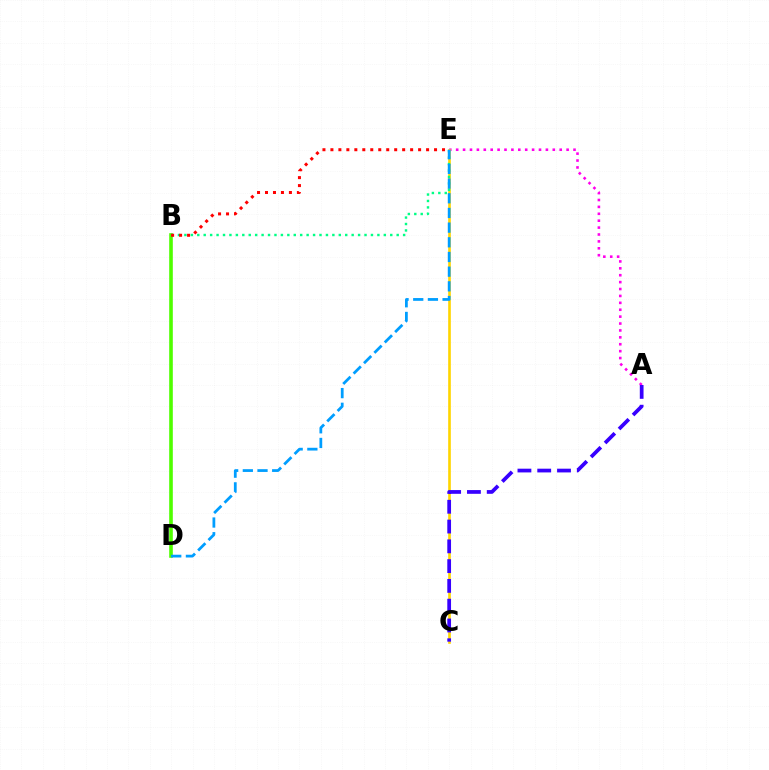{('B', 'D'): [{'color': '#4fff00', 'line_style': 'solid', 'thickness': 2.6}], ('A', 'E'): [{'color': '#ff00ed', 'line_style': 'dotted', 'thickness': 1.88}], ('C', 'E'): [{'color': '#ffd500', 'line_style': 'solid', 'thickness': 1.91}], ('B', 'E'): [{'color': '#00ff86', 'line_style': 'dotted', 'thickness': 1.75}, {'color': '#ff0000', 'line_style': 'dotted', 'thickness': 2.17}], ('A', 'C'): [{'color': '#3700ff', 'line_style': 'dashed', 'thickness': 2.69}], ('D', 'E'): [{'color': '#009eff', 'line_style': 'dashed', 'thickness': 1.99}]}